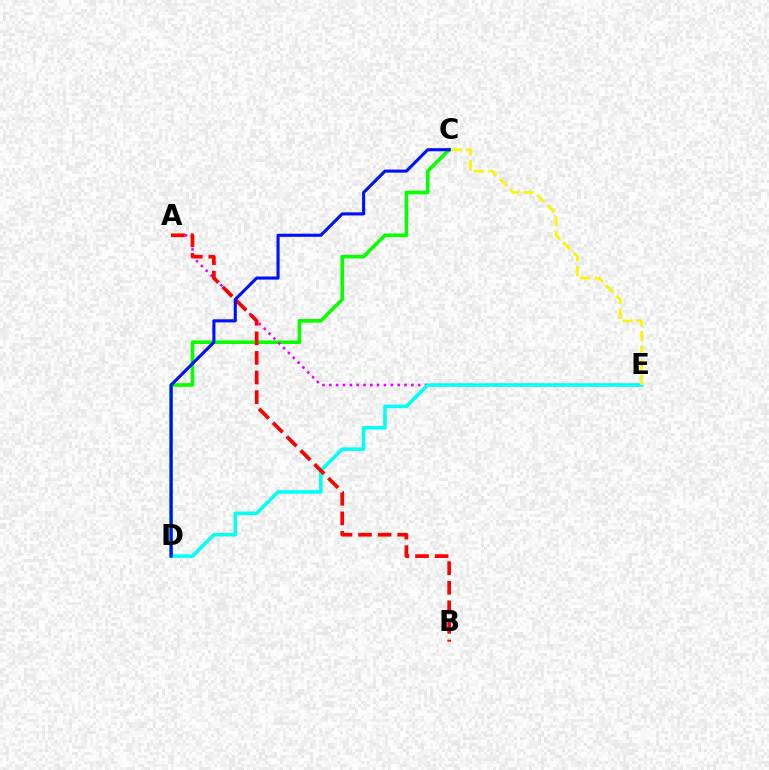{('C', 'D'): [{'color': '#08ff00', 'line_style': 'solid', 'thickness': 2.6}, {'color': '#0010ff', 'line_style': 'solid', 'thickness': 2.23}], ('A', 'E'): [{'color': '#ee00ff', 'line_style': 'dotted', 'thickness': 1.86}], ('D', 'E'): [{'color': '#00fff6', 'line_style': 'solid', 'thickness': 2.57}], ('A', 'B'): [{'color': '#ff0000', 'line_style': 'dashed', 'thickness': 2.66}], ('C', 'E'): [{'color': '#fcf500', 'line_style': 'dashed', 'thickness': 1.98}]}